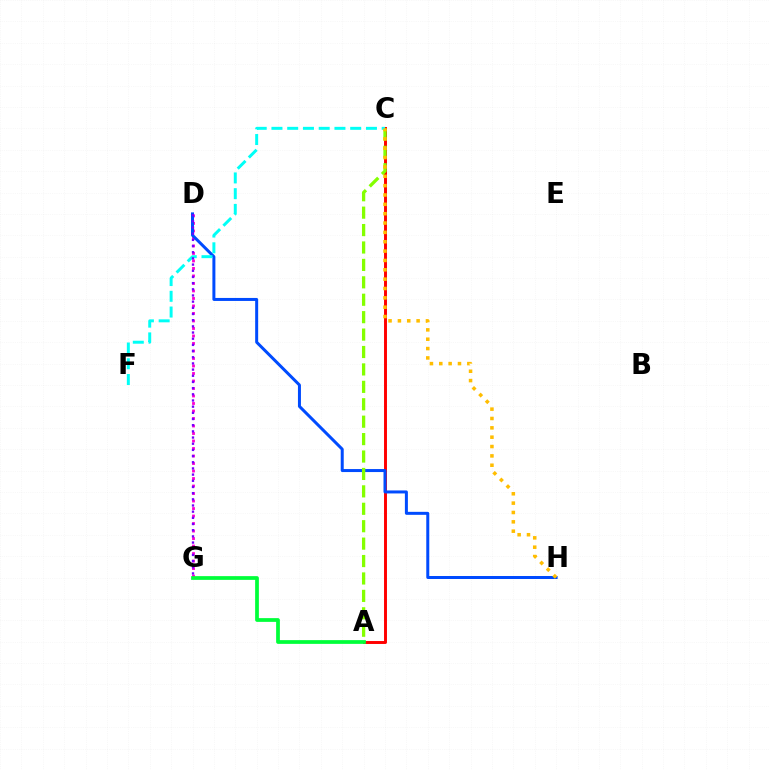{('A', 'C'): [{'color': '#ff0000', 'line_style': 'solid', 'thickness': 2.11}, {'color': '#84ff00', 'line_style': 'dashed', 'thickness': 2.37}], ('D', 'G'): [{'color': '#ff00cf', 'line_style': 'dotted', 'thickness': 2.04}, {'color': '#7200ff', 'line_style': 'dotted', 'thickness': 1.68}], ('D', 'H'): [{'color': '#004bff', 'line_style': 'solid', 'thickness': 2.16}], ('A', 'G'): [{'color': '#00ff39', 'line_style': 'solid', 'thickness': 2.7}], ('C', 'F'): [{'color': '#00fff6', 'line_style': 'dashed', 'thickness': 2.14}], ('C', 'H'): [{'color': '#ffbd00', 'line_style': 'dotted', 'thickness': 2.54}]}